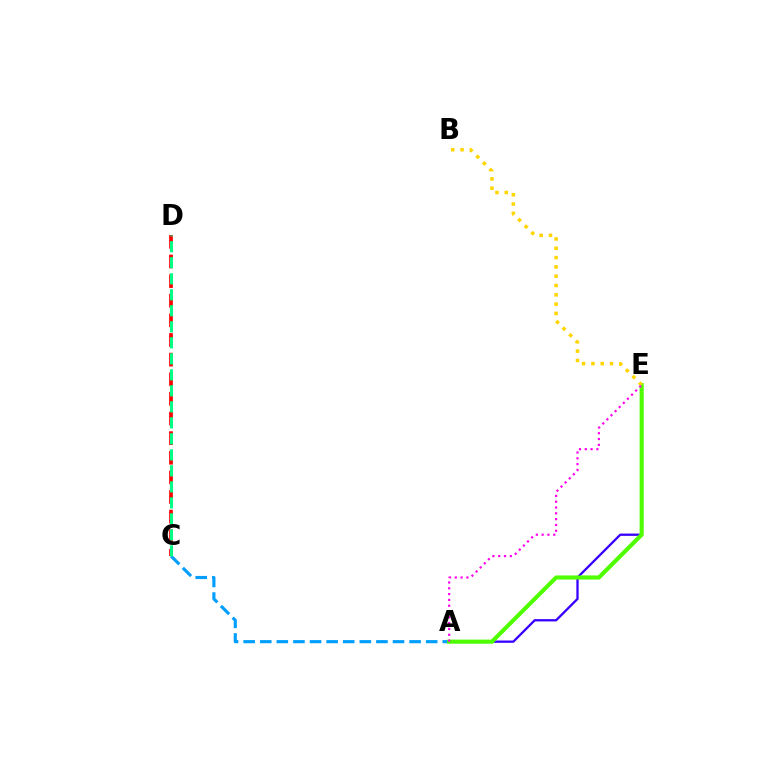{('A', 'E'): [{'color': '#3700ff', 'line_style': 'solid', 'thickness': 1.66}, {'color': '#4fff00', 'line_style': 'solid', 'thickness': 2.97}, {'color': '#ff00ed', 'line_style': 'dotted', 'thickness': 1.58}], ('C', 'D'): [{'color': '#ff0000', 'line_style': 'dashed', 'thickness': 2.67}, {'color': '#00ff86', 'line_style': 'dashed', 'thickness': 2.17}], ('A', 'C'): [{'color': '#009eff', 'line_style': 'dashed', 'thickness': 2.25}], ('B', 'E'): [{'color': '#ffd500', 'line_style': 'dotted', 'thickness': 2.53}]}